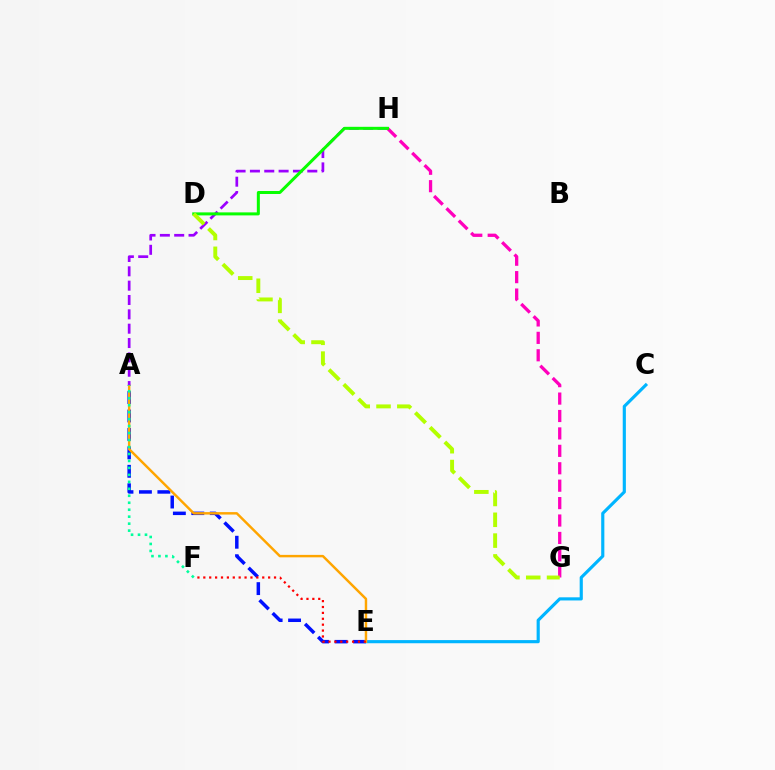{('A', 'E'): [{'color': '#0010ff', 'line_style': 'dashed', 'thickness': 2.51}, {'color': '#ffa500', 'line_style': 'solid', 'thickness': 1.76}], ('C', 'E'): [{'color': '#00b5ff', 'line_style': 'solid', 'thickness': 2.27}], ('G', 'H'): [{'color': '#ff00bd', 'line_style': 'dashed', 'thickness': 2.37}], ('A', 'F'): [{'color': '#00ff9d', 'line_style': 'dotted', 'thickness': 1.89}], ('A', 'H'): [{'color': '#9b00ff', 'line_style': 'dashed', 'thickness': 1.95}], ('E', 'F'): [{'color': '#ff0000', 'line_style': 'dotted', 'thickness': 1.6}], ('D', 'H'): [{'color': '#08ff00', 'line_style': 'solid', 'thickness': 2.17}], ('D', 'G'): [{'color': '#b3ff00', 'line_style': 'dashed', 'thickness': 2.83}]}